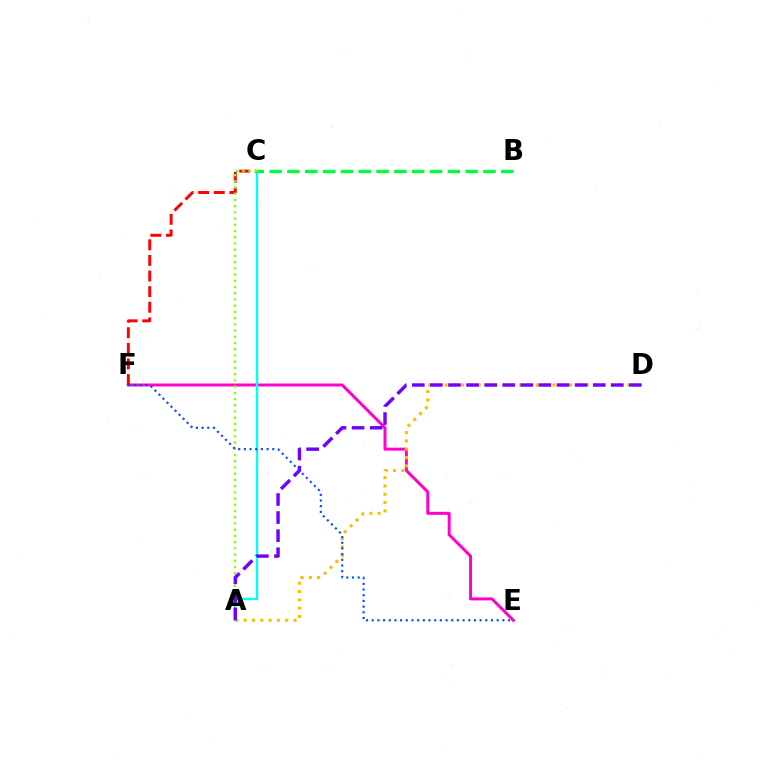{('E', 'F'): [{'color': '#ff00cf', 'line_style': 'solid', 'thickness': 2.14}, {'color': '#004bff', 'line_style': 'dotted', 'thickness': 1.54}], ('A', 'C'): [{'color': '#00fff6', 'line_style': 'solid', 'thickness': 1.73}, {'color': '#84ff00', 'line_style': 'dotted', 'thickness': 1.69}], ('B', 'C'): [{'color': '#00ff39', 'line_style': 'dashed', 'thickness': 2.42}], ('C', 'F'): [{'color': '#ff0000', 'line_style': 'dashed', 'thickness': 2.12}], ('A', 'D'): [{'color': '#ffbd00', 'line_style': 'dotted', 'thickness': 2.26}, {'color': '#7200ff', 'line_style': 'dashed', 'thickness': 2.46}]}